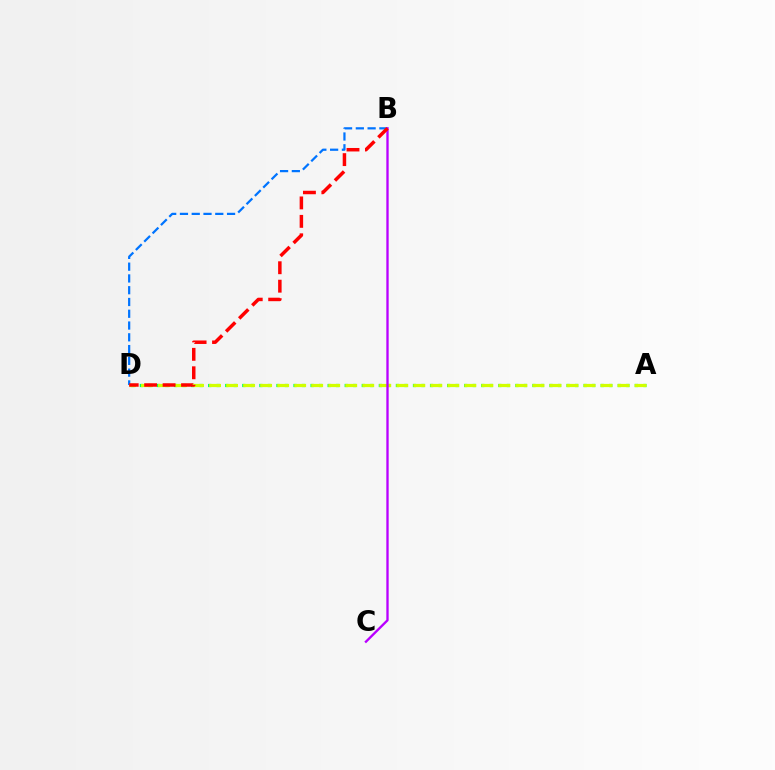{('A', 'D'): [{'color': '#00ff5c', 'line_style': 'dotted', 'thickness': 2.32}, {'color': '#d1ff00', 'line_style': 'dashed', 'thickness': 2.31}], ('B', 'D'): [{'color': '#0074ff', 'line_style': 'dashed', 'thickness': 1.6}, {'color': '#ff0000', 'line_style': 'dashed', 'thickness': 2.51}], ('B', 'C'): [{'color': '#b900ff', 'line_style': 'solid', 'thickness': 1.68}]}